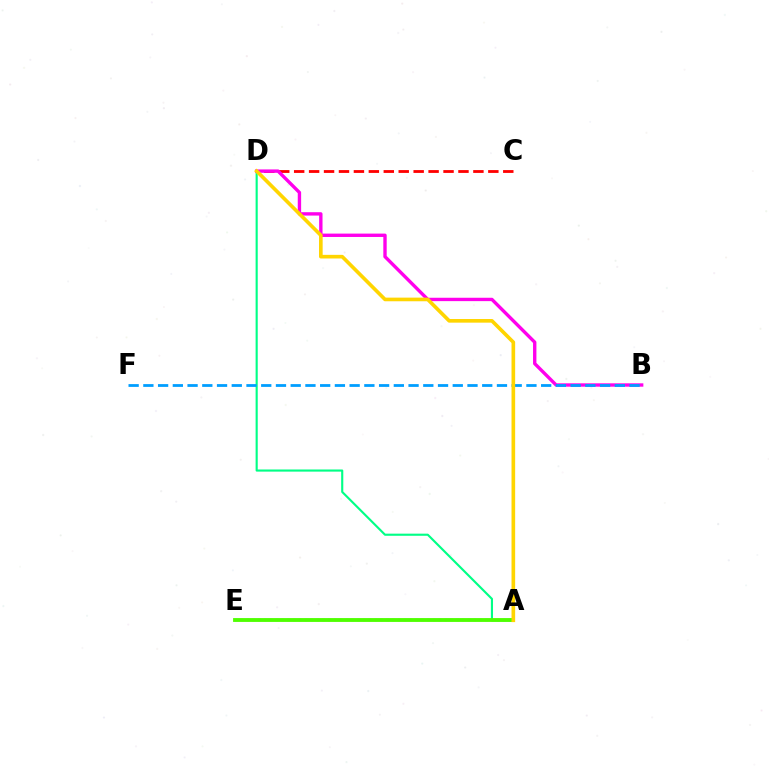{('A', 'D'): [{'color': '#00ff86', 'line_style': 'solid', 'thickness': 1.54}, {'color': '#ffd500', 'line_style': 'solid', 'thickness': 2.62}], ('C', 'D'): [{'color': '#ff0000', 'line_style': 'dashed', 'thickness': 2.03}], ('B', 'D'): [{'color': '#ff00ed', 'line_style': 'solid', 'thickness': 2.43}], ('A', 'E'): [{'color': '#3700ff', 'line_style': 'dotted', 'thickness': 1.58}, {'color': '#4fff00', 'line_style': 'solid', 'thickness': 2.77}], ('B', 'F'): [{'color': '#009eff', 'line_style': 'dashed', 'thickness': 2.0}]}